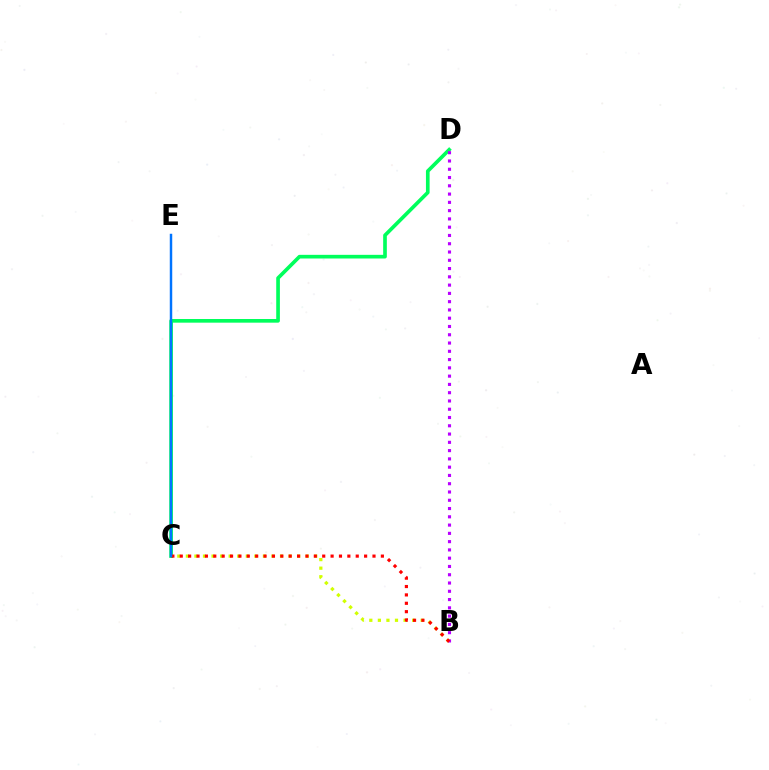{('B', 'C'): [{'color': '#d1ff00', 'line_style': 'dotted', 'thickness': 2.33}, {'color': '#ff0000', 'line_style': 'dotted', 'thickness': 2.28}], ('C', 'D'): [{'color': '#00ff5c', 'line_style': 'solid', 'thickness': 2.64}], ('B', 'D'): [{'color': '#b900ff', 'line_style': 'dotted', 'thickness': 2.25}], ('C', 'E'): [{'color': '#0074ff', 'line_style': 'solid', 'thickness': 1.77}]}